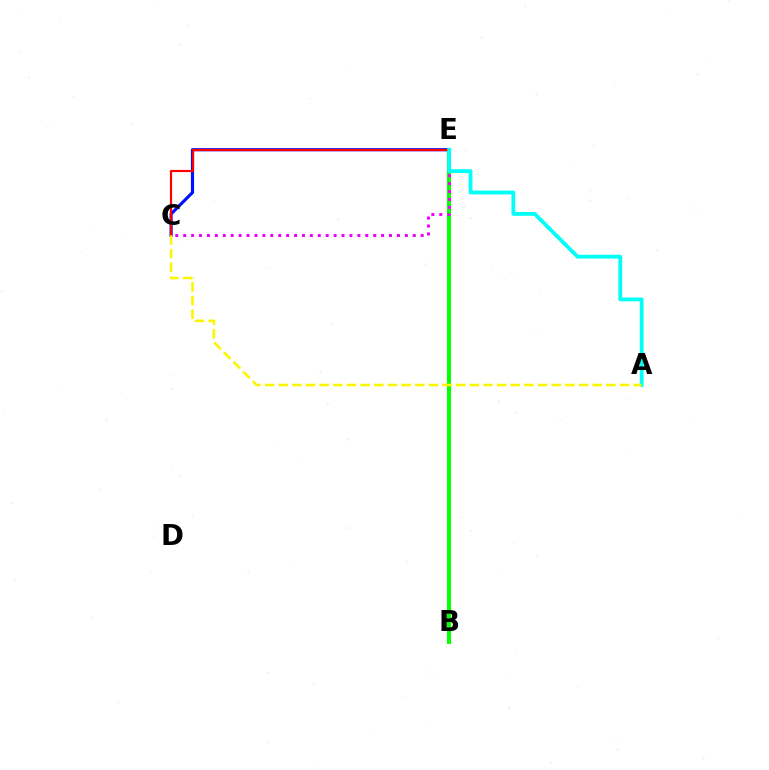{('C', 'E'): [{'color': '#0010ff', 'line_style': 'solid', 'thickness': 2.27}, {'color': '#ee00ff', 'line_style': 'dotted', 'thickness': 2.15}, {'color': '#ff0000', 'line_style': 'solid', 'thickness': 1.56}], ('B', 'E'): [{'color': '#08ff00', 'line_style': 'solid', 'thickness': 2.92}], ('A', 'E'): [{'color': '#00fff6', 'line_style': 'solid', 'thickness': 2.73}], ('A', 'C'): [{'color': '#fcf500', 'line_style': 'dashed', 'thickness': 1.85}]}